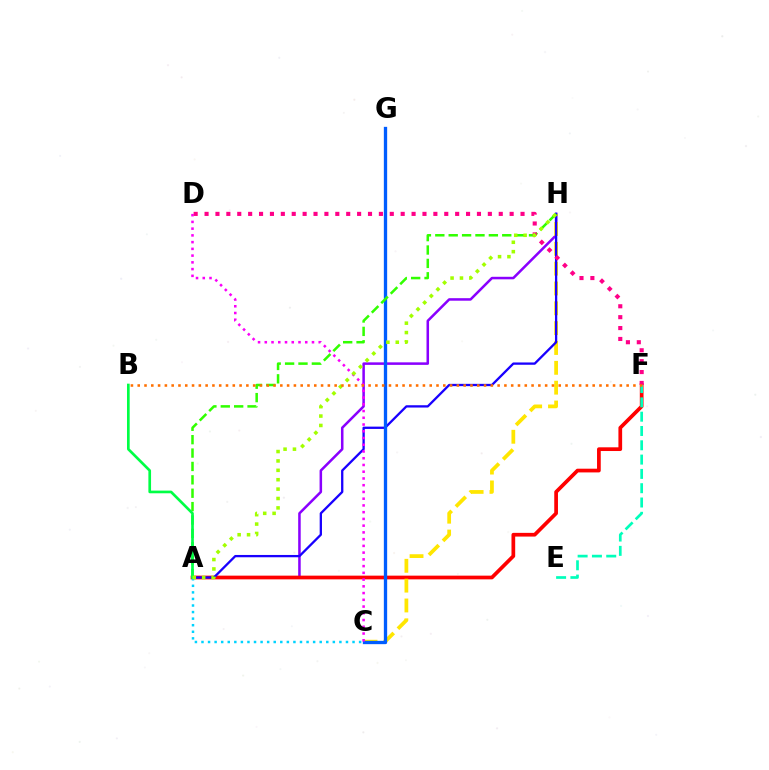{('A', 'H'): [{'color': '#8a00ff', 'line_style': 'solid', 'thickness': 1.82}, {'color': '#1900ff', 'line_style': 'solid', 'thickness': 1.66}, {'color': '#31ff00', 'line_style': 'dashed', 'thickness': 1.82}, {'color': '#a2ff00', 'line_style': 'dotted', 'thickness': 2.55}], ('A', 'F'): [{'color': '#ff0000', 'line_style': 'solid', 'thickness': 2.67}], ('C', 'H'): [{'color': '#ffe600', 'line_style': 'dashed', 'thickness': 2.7}], ('C', 'G'): [{'color': '#005dff', 'line_style': 'solid', 'thickness': 2.39}], ('A', 'C'): [{'color': '#00d3ff', 'line_style': 'dotted', 'thickness': 1.78}], ('E', 'F'): [{'color': '#00ffbb', 'line_style': 'dashed', 'thickness': 1.94}], ('C', 'D'): [{'color': '#fa00f9', 'line_style': 'dotted', 'thickness': 1.83}], ('D', 'F'): [{'color': '#ff0088', 'line_style': 'dotted', 'thickness': 2.96}], ('A', 'B'): [{'color': '#00ff45', 'line_style': 'solid', 'thickness': 1.93}], ('B', 'F'): [{'color': '#ff7000', 'line_style': 'dotted', 'thickness': 1.84}]}